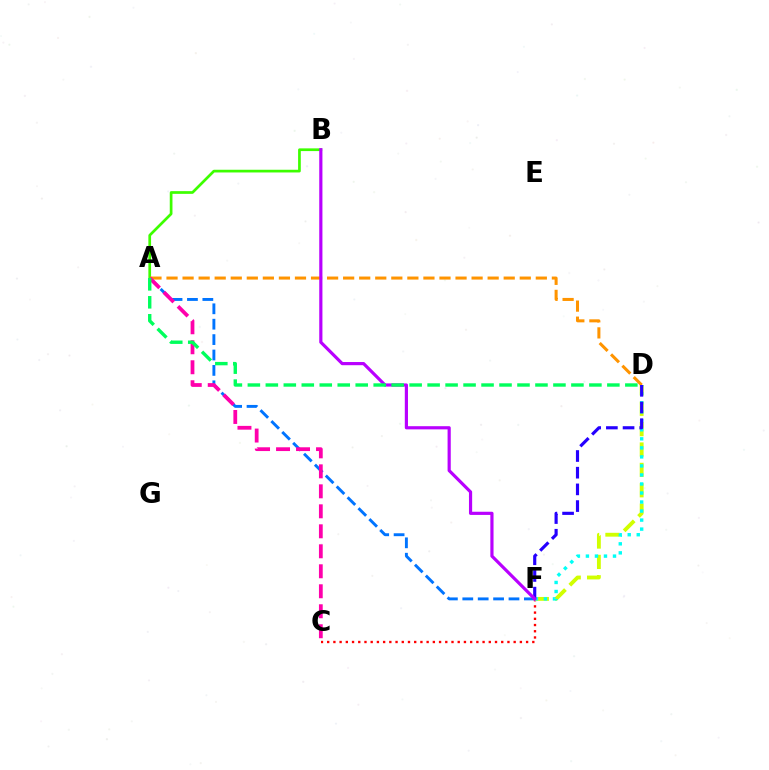{('A', 'F'): [{'color': '#0074ff', 'line_style': 'dashed', 'thickness': 2.09}], ('C', 'F'): [{'color': '#ff0000', 'line_style': 'dotted', 'thickness': 1.69}], ('A', 'B'): [{'color': '#3dff00', 'line_style': 'solid', 'thickness': 1.95}], ('A', 'D'): [{'color': '#ff9400', 'line_style': 'dashed', 'thickness': 2.18}, {'color': '#00ff5c', 'line_style': 'dashed', 'thickness': 2.44}], ('D', 'F'): [{'color': '#d1ff00', 'line_style': 'dashed', 'thickness': 2.77}, {'color': '#00fff6', 'line_style': 'dotted', 'thickness': 2.45}, {'color': '#2500ff', 'line_style': 'dashed', 'thickness': 2.27}], ('A', 'C'): [{'color': '#ff00ac', 'line_style': 'dashed', 'thickness': 2.72}], ('B', 'F'): [{'color': '#b900ff', 'line_style': 'solid', 'thickness': 2.29}]}